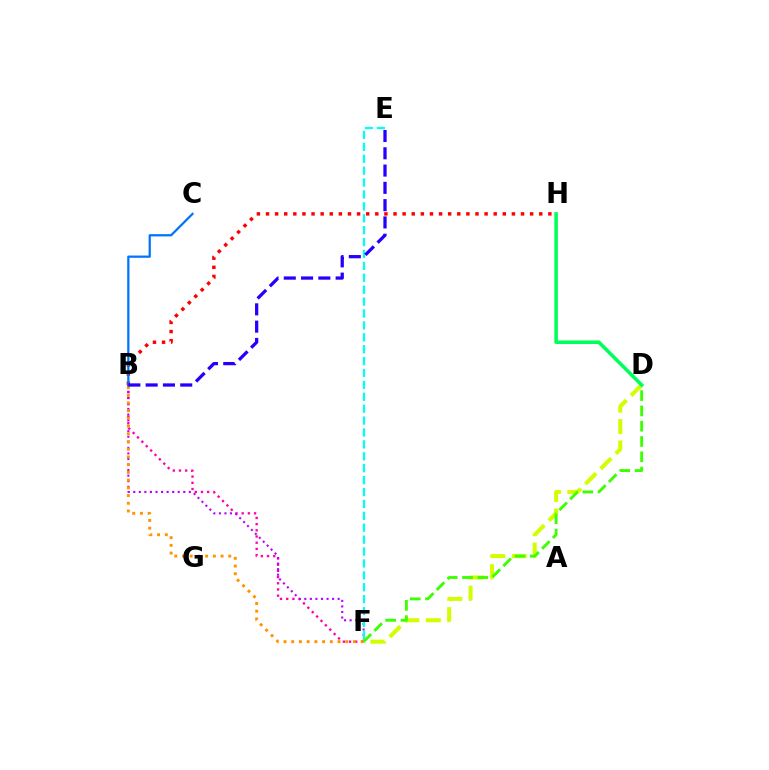{('B', 'F'): [{'color': '#ff00ac', 'line_style': 'dotted', 'thickness': 1.68}, {'color': '#b900ff', 'line_style': 'dotted', 'thickness': 1.51}, {'color': '#ff9400', 'line_style': 'dotted', 'thickness': 2.1}], ('E', 'F'): [{'color': '#00fff6', 'line_style': 'dashed', 'thickness': 1.62}], ('D', 'F'): [{'color': '#d1ff00', 'line_style': 'dashed', 'thickness': 2.91}, {'color': '#3dff00', 'line_style': 'dashed', 'thickness': 2.08}], ('B', 'H'): [{'color': '#ff0000', 'line_style': 'dotted', 'thickness': 2.47}], ('D', 'H'): [{'color': '#00ff5c', 'line_style': 'solid', 'thickness': 2.56}], ('B', 'C'): [{'color': '#0074ff', 'line_style': 'solid', 'thickness': 1.63}], ('B', 'E'): [{'color': '#2500ff', 'line_style': 'dashed', 'thickness': 2.35}]}